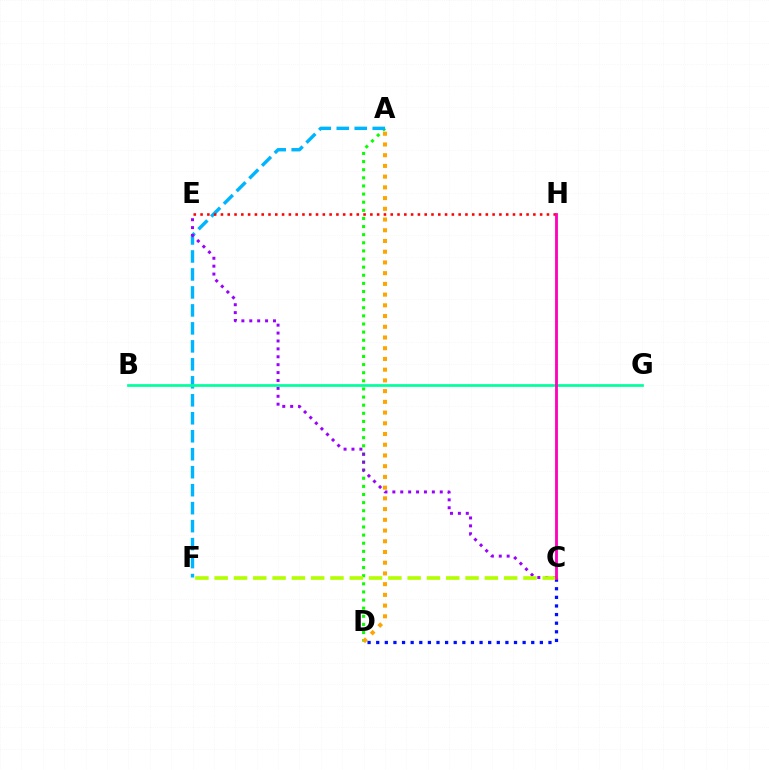{('A', 'D'): [{'color': '#08ff00', 'line_style': 'dotted', 'thickness': 2.21}, {'color': '#ffa500', 'line_style': 'dotted', 'thickness': 2.91}], ('A', 'F'): [{'color': '#00b5ff', 'line_style': 'dashed', 'thickness': 2.44}], ('C', 'D'): [{'color': '#0010ff', 'line_style': 'dotted', 'thickness': 2.34}], ('C', 'E'): [{'color': '#9b00ff', 'line_style': 'dotted', 'thickness': 2.15}], ('C', 'F'): [{'color': '#b3ff00', 'line_style': 'dashed', 'thickness': 2.62}], ('E', 'H'): [{'color': '#ff0000', 'line_style': 'dotted', 'thickness': 1.85}], ('B', 'G'): [{'color': '#00ff9d', 'line_style': 'solid', 'thickness': 1.95}], ('C', 'H'): [{'color': '#ff00bd', 'line_style': 'solid', 'thickness': 2.03}]}